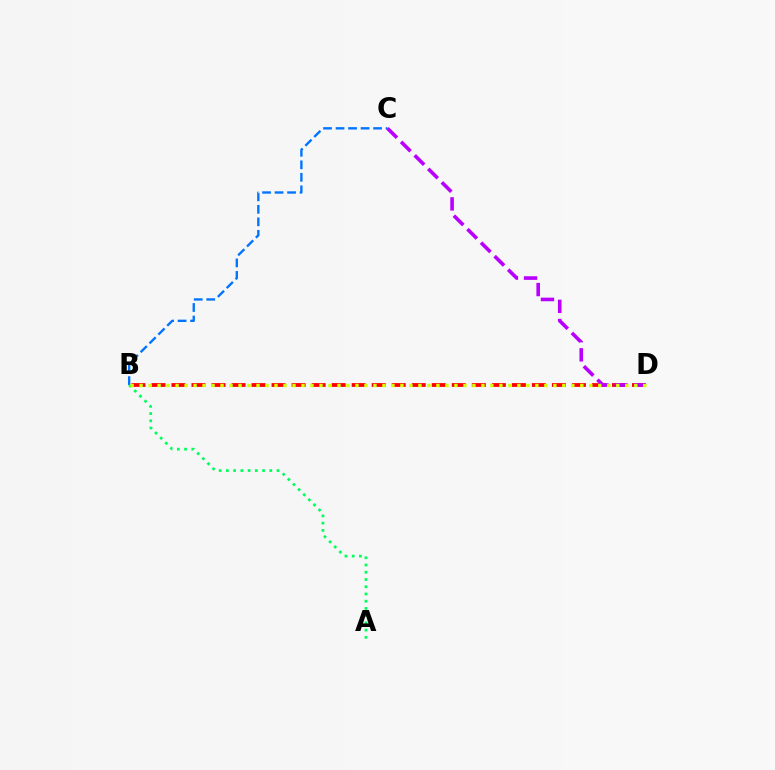{('B', 'D'): [{'color': '#ff0000', 'line_style': 'dashed', 'thickness': 2.72}, {'color': '#d1ff00', 'line_style': 'dotted', 'thickness': 2.44}], ('B', 'C'): [{'color': '#0074ff', 'line_style': 'dashed', 'thickness': 1.7}], ('A', 'B'): [{'color': '#00ff5c', 'line_style': 'dotted', 'thickness': 1.97}], ('C', 'D'): [{'color': '#b900ff', 'line_style': 'dashed', 'thickness': 2.6}]}